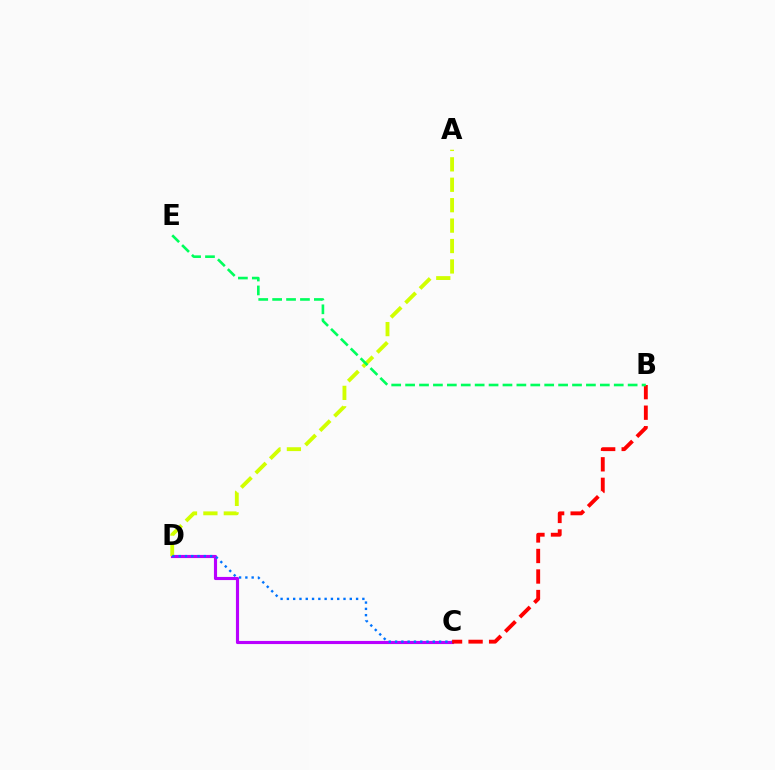{('C', 'D'): [{'color': '#b900ff', 'line_style': 'solid', 'thickness': 2.26}, {'color': '#0074ff', 'line_style': 'dotted', 'thickness': 1.71}], ('A', 'D'): [{'color': '#d1ff00', 'line_style': 'dashed', 'thickness': 2.77}], ('B', 'C'): [{'color': '#ff0000', 'line_style': 'dashed', 'thickness': 2.79}], ('B', 'E'): [{'color': '#00ff5c', 'line_style': 'dashed', 'thickness': 1.89}]}